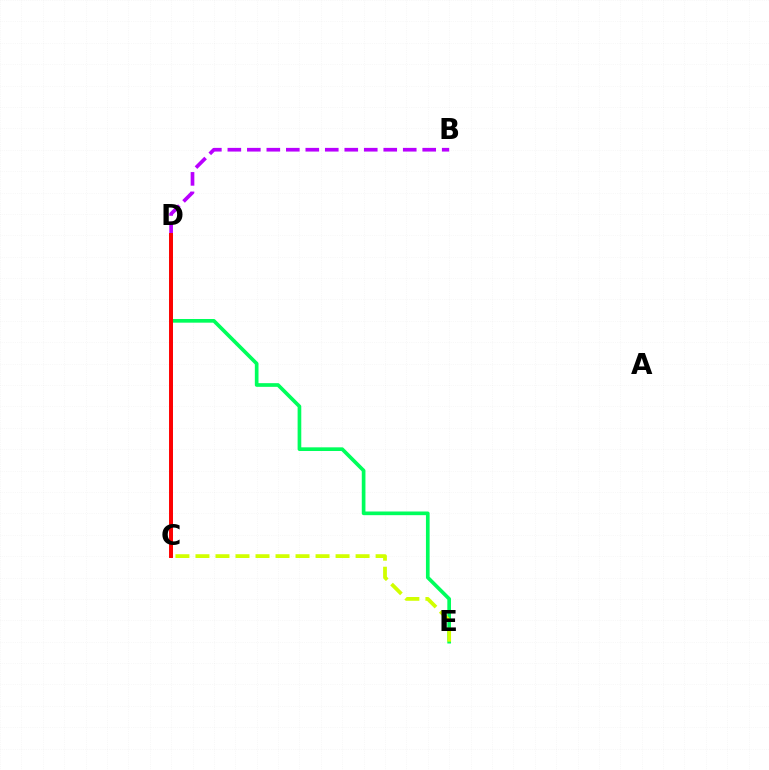{('B', 'D'): [{'color': '#b900ff', 'line_style': 'dashed', 'thickness': 2.65}], ('C', 'D'): [{'color': '#0074ff', 'line_style': 'solid', 'thickness': 1.81}, {'color': '#ff0000', 'line_style': 'solid', 'thickness': 2.84}], ('D', 'E'): [{'color': '#00ff5c', 'line_style': 'solid', 'thickness': 2.64}], ('C', 'E'): [{'color': '#d1ff00', 'line_style': 'dashed', 'thickness': 2.72}]}